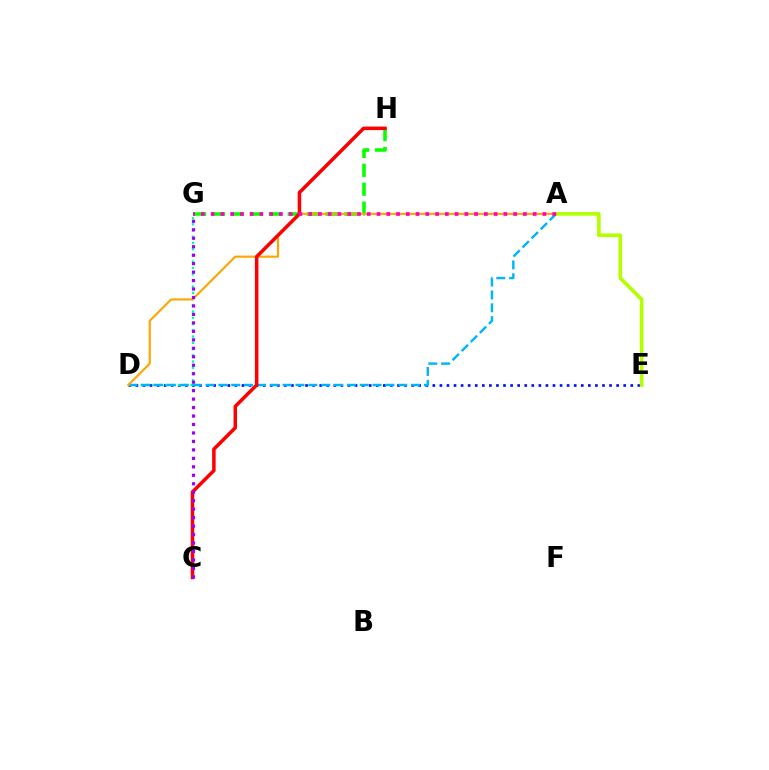{('D', 'E'): [{'color': '#0010ff', 'line_style': 'dotted', 'thickness': 1.92}], ('D', 'G'): [{'color': '#00ff9d', 'line_style': 'dotted', 'thickness': 1.69}], ('A', 'E'): [{'color': '#b3ff00', 'line_style': 'solid', 'thickness': 2.64}], ('A', 'D'): [{'color': '#00b5ff', 'line_style': 'dashed', 'thickness': 1.75}, {'color': '#ffa500', 'line_style': 'solid', 'thickness': 1.53}], ('G', 'H'): [{'color': '#08ff00', 'line_style': 'dashed', 'thickness': 2.57}], ('C', 'H'): [{'color': '#ff0000', 'line_style': 'solid', 'thickness': 2.53}], ('C', 'G'): [{'color': '#9b00ff', 'line_style': 'dotted', 'thickness': 2.3}], ('A', 'G'): [{'color': '#ff00bd', 'line_style': 'dotted', 'thickness': 2.65}]}